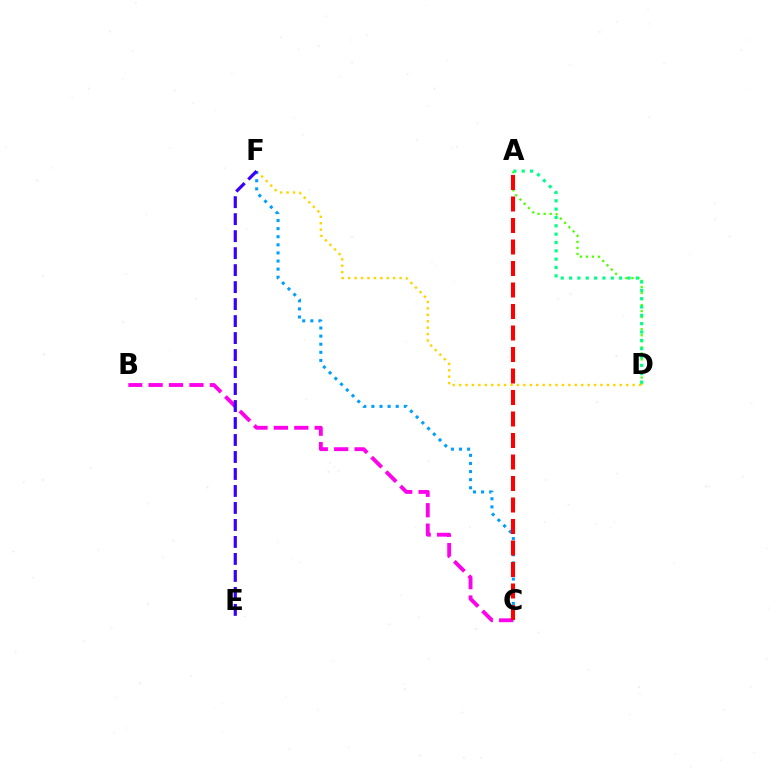{('B', 'C'): [{'color': '#ff00ed', 'line_style': 'dashed', 'thickness': 2.78}], ('A', 'D'): [{'color': '#4fff00', 'line_style': 'dotted', 'thickness': 1.64}, {'color': '#00ff86', 'line_style': 'dotted', 'thickness': 2.27}], ('D', 'F'): [{'color': '#ffd500', 'line_style': 'dotted', 'thickness': 1.75}], ('C', 'F'): [{'color': '#009eff', 'line_style': 'dotted', 'thickness': 2.2}], ('E', 'F'): [{'color': '#3700ff', 'line_style': 'dashed', 'thickness': 2.31}], ('A', 'C'): [{'color': '#ff0000', 'line_style': 'dashed', 'thickness': 2.92}]}